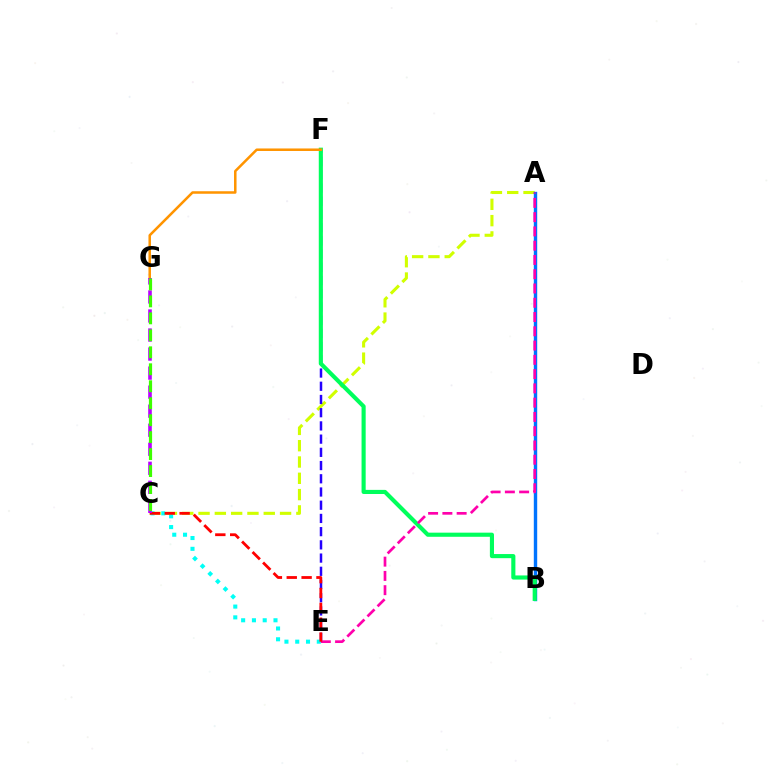{('A', 'C'): [{'color': '#d1ff00', 'line_style': 'dashed', 'thickness': 2.21}], ('A', 'B'): [{'color': '#0074ff', 'line_style': 'solid', 'thickness': 2.45}], ('E', 'F'): [{'color': '#2500ff', 'line_style': 'dashed', 'thickness': 1.8}], ('C', 'E'): [{'color': '#00fff6', 'line_style': 'dotted', 'thickness': 2.93}, {'color': '#ff0000', 'line_style': 'dashed', 'thickness': 2.02}], ('B', 'F'): [{'color': '#00ff5c', 'line_style': 'solid', 'thickness': 2.97}], ('F', 'G'): [{'color': '#ff9400', 'line_style': 'solid', 'thickness': 1.82}], ('A', 'E'): [{'color': '#ff00ac', 'line_style': 'dashed', 'thickness': 1.94}], ('C', 'G'): [{'color': '#b900ff', 'line_style': 'dashed', 'thickness': 2.59}, {'color': '#3dff00', 'line_style': 'dashed', 'thickness': 2.31}]}